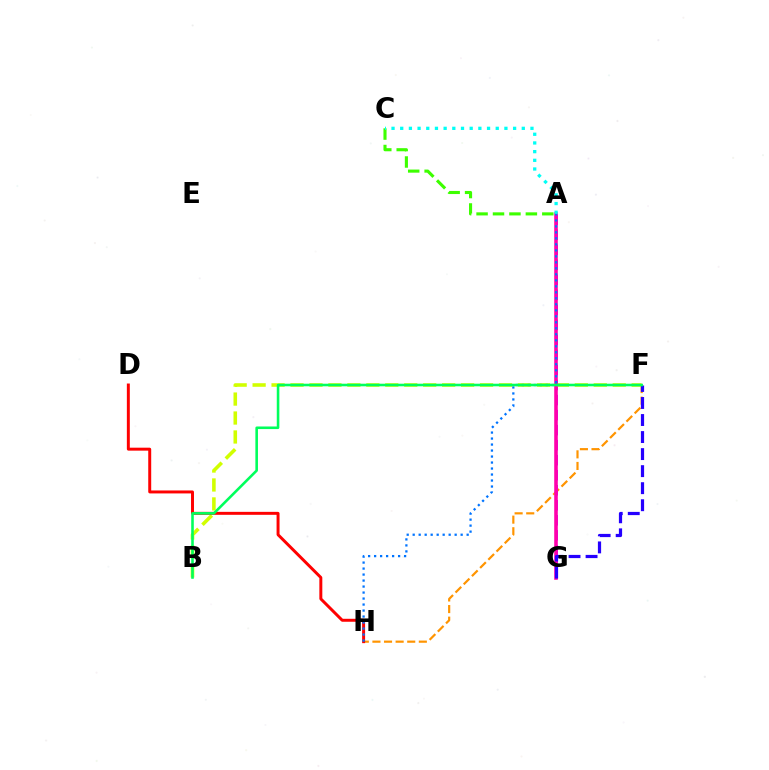{('F', 'H'): [{'color': '#ff9400', 'line_style': 'dashed', 'thickness': 1.58}], ('A', 'G'): [{'color': '#b900ff', 'line_style': 'dashed', 'thickness': 2.04}, {'color': '#ff00ac', 'line_style': 'solid', 'thickness': 2.57}], ('B', 'F'): [{'color': '#d1ff00', 'line_style': 'dashed', 'thickness': 2.57}, {'color': '#00ff5c', 'line_style': 'solid', 'thickness': 1.86}], ('A', 'C'): [{'color': '#3dff00', 'line_style': 'dashed', 'thickness': 2.23}, {'color': '#00fff6', 'line_style': 'dotted', 'thickness': 2.36}], ('D', 'H'): [{'color': '#ff0000', 'line_style': 'solid', 'thickness': 2.13}], ('F', 'G'): [{'color': '#2500ff', 'line_style': 'dashed', 'thickness': 2.31}], ('A', 'H'): [{'color': '#0074ff', 'line_style': 'dotted', 'thickness': 1.63}]}